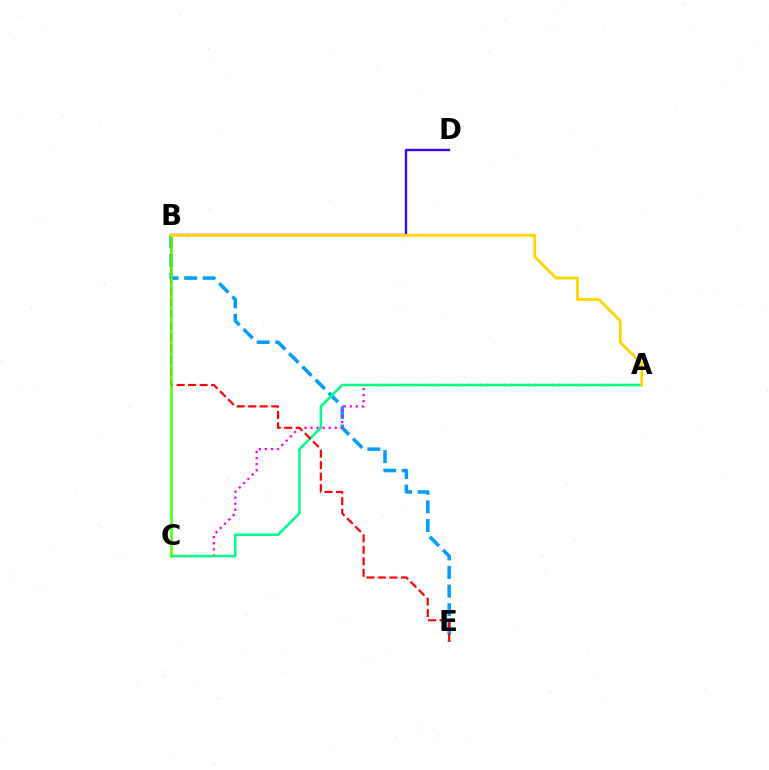{('B', 'E'): [{'color': '#009eff', 'line_style': 'dashed', 'thickness': 2.53}, {'color': '#ff0000', 'line_style': 'dashed', 'thickness': 1.56}], ('B', 'D'): [{'color': '#3700ff', 'line_style': 'solid', 'thickness': 1.7}], ('A', 'C'): [{'color': '#ff00ed', 'line_style': 'dotted', 'thickness': 1.64}, {'color': '#00ff86', 'line_style': 'solid', 'thickness': 1.83}], ('B', 'C'): [{'color': '#4fff00', 'line_style': 'solid', 'thickness': 1.81}], ('A', 'B'): [{'color': '#ffd500', 'line_style': 'solid', 'thickness': 2.0}]}